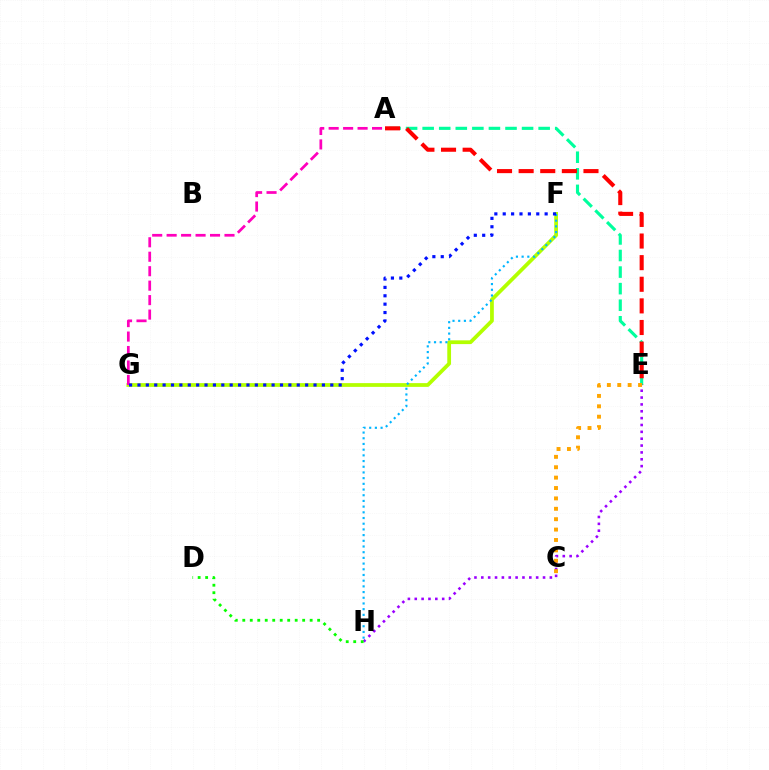{('F', 'G'): [{'color': '#b3ff00', 'line_style': 'solid', 'thickness': 2.71}, {'color': '#0010ff', 'line_style': 'dotted', 'thickness': 2.28}], ('A', 'E'): [{'color': '#00ff9d', 'line_style': 'dashed', 'thickness': 2.25}, {'color': '#ff0000', 'line_style': 'dashed', 'thickness': 2.94}], ('E', 'H'): [{'color': '#9b00ff', 'line_style': 'dotted', 'thickness': 1.86}], ('F', 'H'): [{'color': '#00b5ff', 'line_style': 'dotted', 'thickness': 1.55}], ('A', 'G'): [{'color': '#ff00bd', 'line_style': 'dashed', 'thickness': 1.96}], ('C', 'E'): [{'color': '#ffa500', 'line_style': 'dotted', 'thickness': 2.82}], ('D', 'H'): [{'color': '#08ff00', 'line_style': 'dotted', 'thickness': 2.03}]}